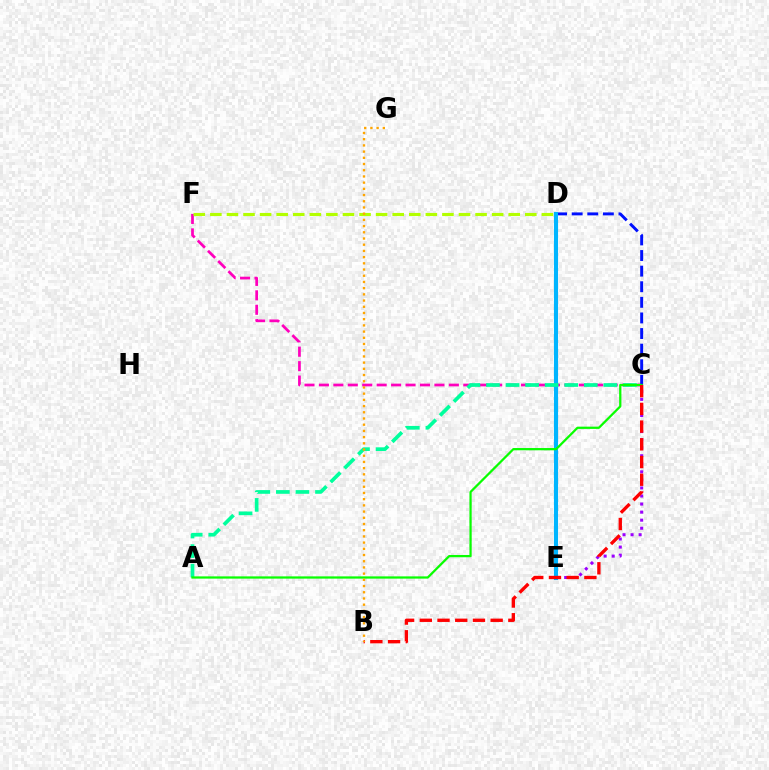{('C', 'F'): [{'color': '#ff00bd', 'line_style': 'dashed', 'thickness': 1.96}], ('D', 'F'): [{'color': '#b3ff00', 'line_style': 'dashed', 'thickness': 2.25}], ('C', 'D'): [{'color': '#0010ff', 'line_style': 'dashed', 'thickness': 2.12}], ('C', 'E'): [{'color': '#9b00ff', 'line_style': 'dotted', 'thickness': 2.19}], ('D', 'E'): [{'color': '#00b5ff', 'line_style': 'solid', 'thickness': 2.95}], ('A', 'C'): [{'color': '#00ff9d', 'line_style': 'dashed', 'thickness': 2.66}, {'color': '#08ff00', 'line_style': 'solid', 'thickness': 1.62}], ('B', 'C'): [{'color': '#ff0000', 'line_style': 'dashed', 'thickness': 2.41}], ('B', 'G'): [{'color': '#ffa500', 'line_style': 'dotted', 'thickness': 1.69}]}